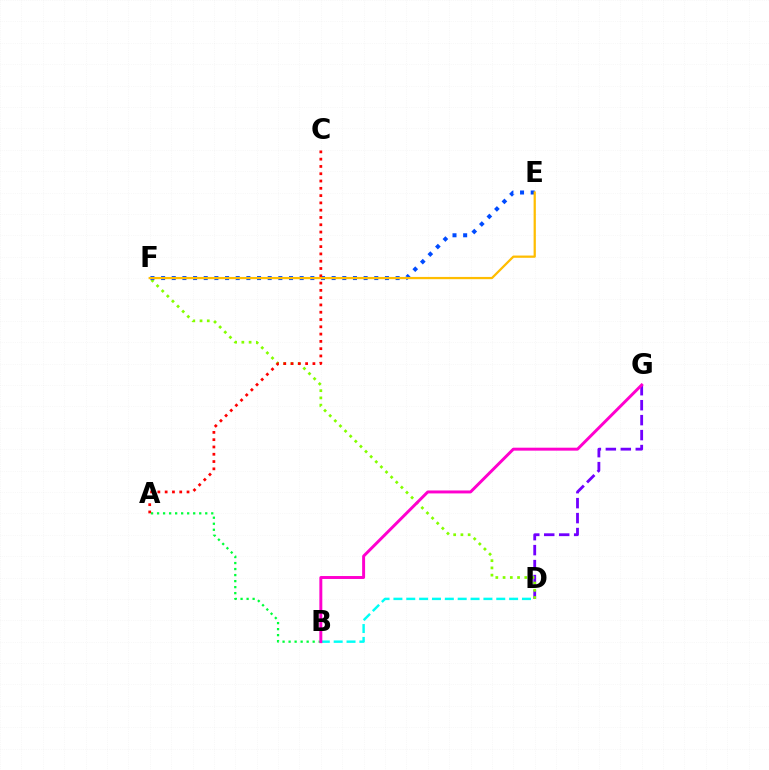{('D', 'G'): [{'color': '#7200ff', 'line_style': 'dashed', 'thickness': 2.03}], ('D', 'F'): [{'color': '#84ff00', 'line_style': 'dotted', 'thickness': 1.97}], ('E', 'F'): [{'color': '#004bff', 'line_style': 'dotted', 'thickness': 2.9}, {'color': '#ffbd00', 'line_style': 'solid', 'thickness': 1.62}], ('A', 'B'): [{'color': '#00ff39', 'line_style': 'dotted', 'thickness': 1.64}], ('A', 'C'): [{'color': '#ff0000', 'line_style': 'dotted', 'thickness': 1.98}], ('B', 'D'): [{'color': '#00fff6', 'line_style': 'dashed', 'thickness': 1.75}], ('B', 'G'): [{'color': '#ff00cf', 'line_style': 'solid', 'thickness': 2.12}]}